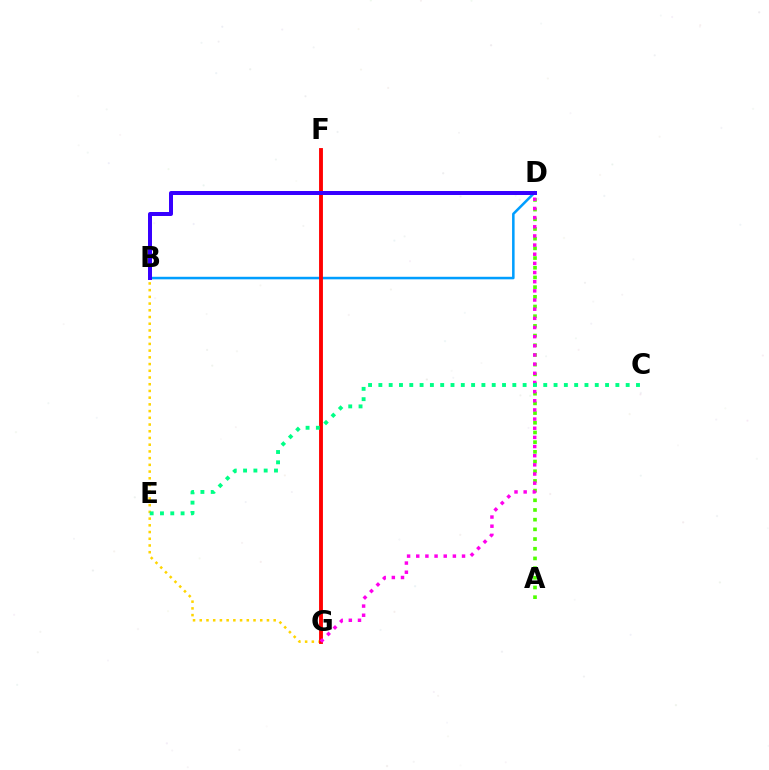{('B', 'G'): [{'color': '#ffd500', 'line_style': 'dotted', 'thickness': 1.83}], ('B', 'D'): [{'color': '#009eff', 'line_style': 'solid', 'thickness': 1.83}, {'color': '#3700ff', 'line_style': 'solid', 'thickness': 2.87}], ('F', 'G'): [{'color': '#ff0000', 'line_style': 'solid', 'thickness': 2.78}], ('A', 'D'): [{'color': '#4fff00', 'line_style': 'dotted', 'thickness': 2.63}], ('D', 'G'): [{'color': '#ff00ed', 'line_style': 'dotted', 'thickness': 2.49}], ('C', 'E'): [{'color': '#00ff86', 'line_style': 'dotted', 'thickness': 2.8}]}